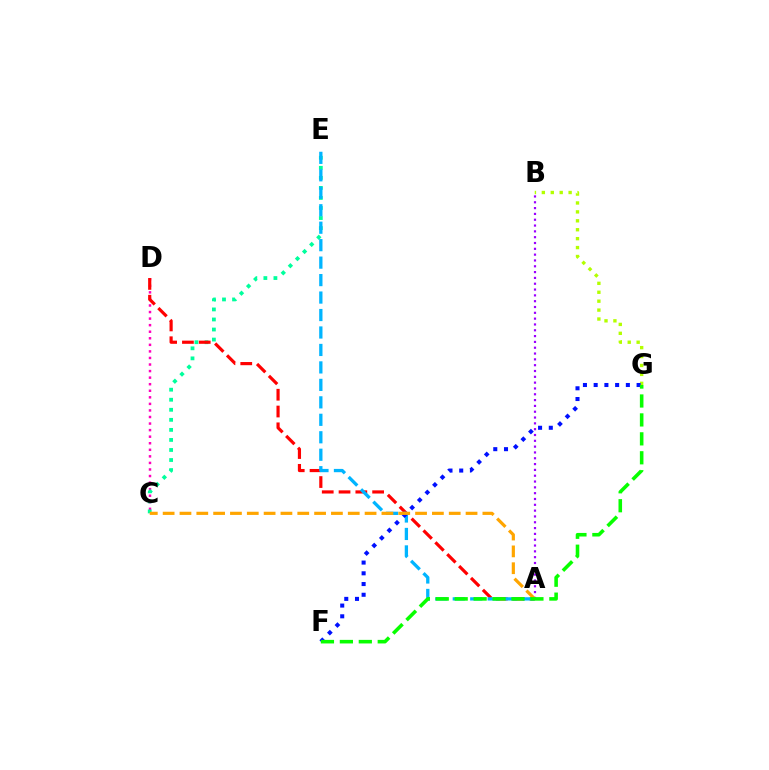{('C', 'D'): [{'color': '#ff00bd', 'line_style': 'dotted', 'thickness': 1.78}], ('C', 'E'): [{'color': '#00ff9d', 'line_style': 'dotted', 'thickness': 2.73}], ('A', 'D'): [{'color': '#ff0000', 'line_style': 'dashed', 'thickness': 2.28}], ('A', 'E'): [{'color': '#00b5ff', 'line_style': 'dashed', 'thickness': 2.37}], ('B', 'G'): [{'color': '#b3ff00', 'line_style': 'dotted', 'thickness': 2.42}], ('A', 'B'): [{'color': '#9b00ff', 'line_style': 'dotted', 'thickness': 1.58}], ('F', 'G'): [{'color': '#0010ff', 'line_style': 'dotted', 'thickness': 2.92}, {'color': '#08ff00', 'line_style': 'dashed', 'thickness': 2.57}], ('A', 'C'): [{'color': '#ffa500', 'line_style': 'dashed', 'thickness': 2.29}]}